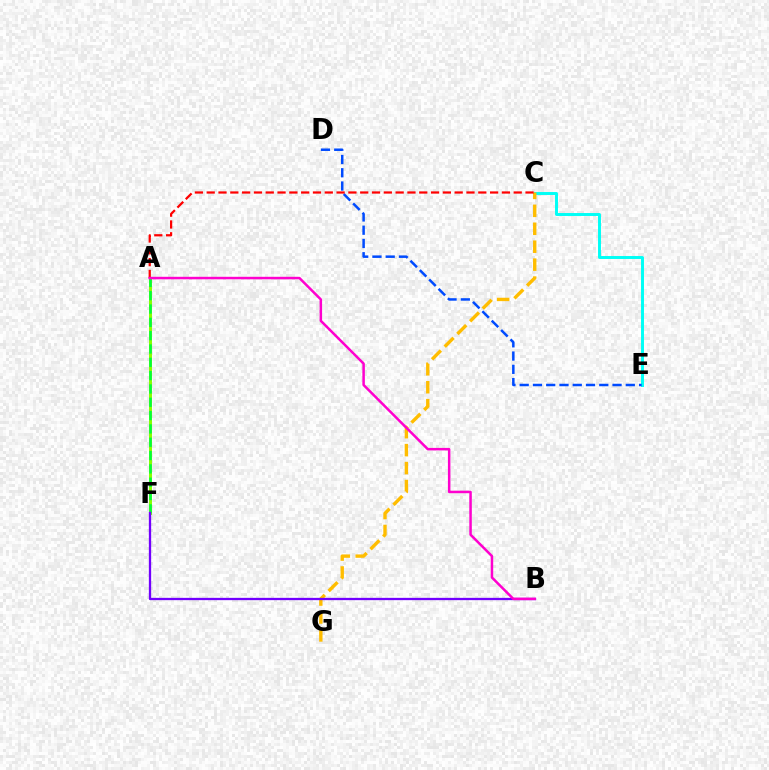{('A', 'F'): [{'color': '#84ff00', 'line_style': 'solid', 'thickness': 2.12}, {'color': '#00ff39', 'line_style': 'dashed', 'thickness': 1.81}], ('C', 'E'): [{'color': '#00fff6', 'line_style': 'solid', 'thickness': 2.12}], ('C', 'G'): [{'color': '#ffbd00', 'line_style': 'dashed', 'thickness': 2.44}], ('D', 'E'): [{'color': '#004bff', 'line_style': 'dashed', 'thickness': 1.8}], ('B', 'F'): [{'color': '#7200ff', 'line_style': 'solid', 'thickness': 1.65}], ('A', 'C'): [{'color': '#ff0000', 'line_style': 'dashed', 'thickness': 1.6}], ('A', 'B'): [{'color': '#ff00cf', 'line_style': 'solid', 'thickness': 1.81}]}